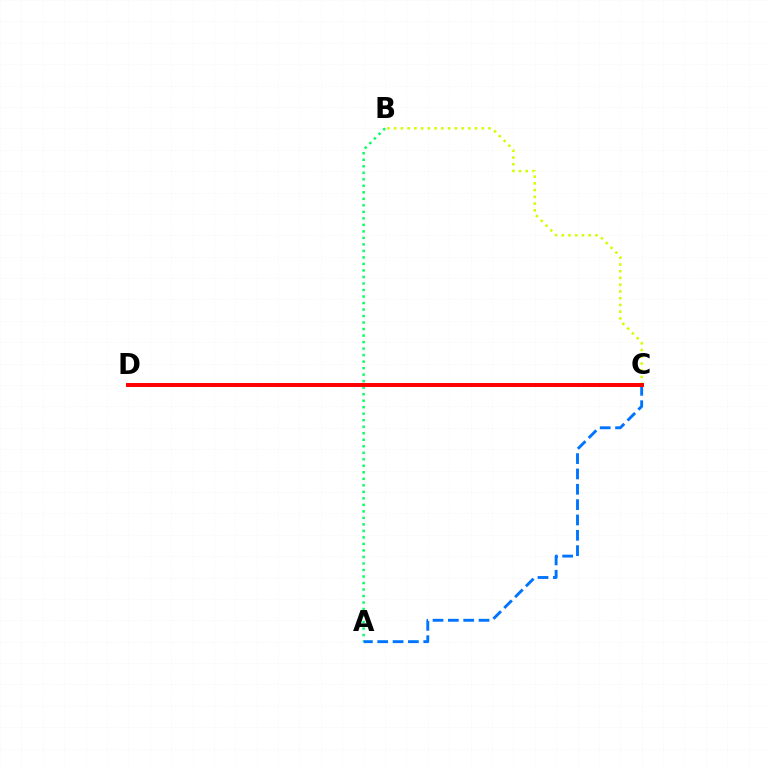{('B', 'C'): [{'color': '#d1ff00', 'line_style': 'dotted', 'thickness': 1.83}], ('A', 'B'): [{'color': '#00ff5c', 'line_style': 'dotted', 'thickness': 1.77}], ('C', 'D'): [{'color': '#b900ff', 'line_style': 'dotted', 'thickness': 1.5}, {'color': '#ff0000', 'line_style': 'solid', 'thickness': 2.85}], ('A', 'C'): [{'color': '#0074ff', 'line_style': 'dashed', 'thickness': 2.08}]}